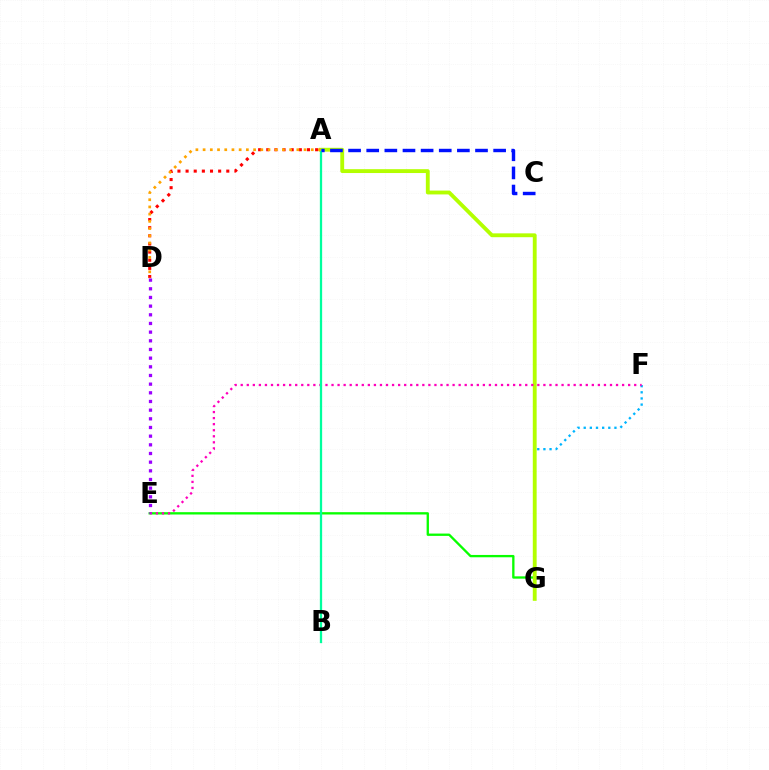{('F', 'G'): [{'color': '#00b5ff', 'line_style': 'dotted', 'thickness': 1.67}], ('A', 'D'): [{'color': '#ff0000', 'line_style': 'dotted', 'thickness': 2.21}, {'color': '#ffa500', 'line_style': 'dotted', 'thickness': 1.96}], ('E', 'G'): [{'color': '#08ff00', 'line_style': 'solid', 'thickness': 1.67}], ('A', 'G'): [{'color': '#b3ff00', 'line_style': 'solid', 'thickness': 2.77}], ('E', 'F'): [{'color': '#ff00bd', 'line_style': 'dotted', 'thickness': 1.64}], ('A', 'B'): [{'color': '#00ff9d', 'line_style': 'solid', 'thickness': 1.64}], ('A', 'C'): [{'color': '#0010ff', 'line_style': 'dashed', 'thickness': 2.46}], ('D', 'E'): [{'color': '#9b00ff', 'line_style': 'dotted', 'thickness': 2.36}]}